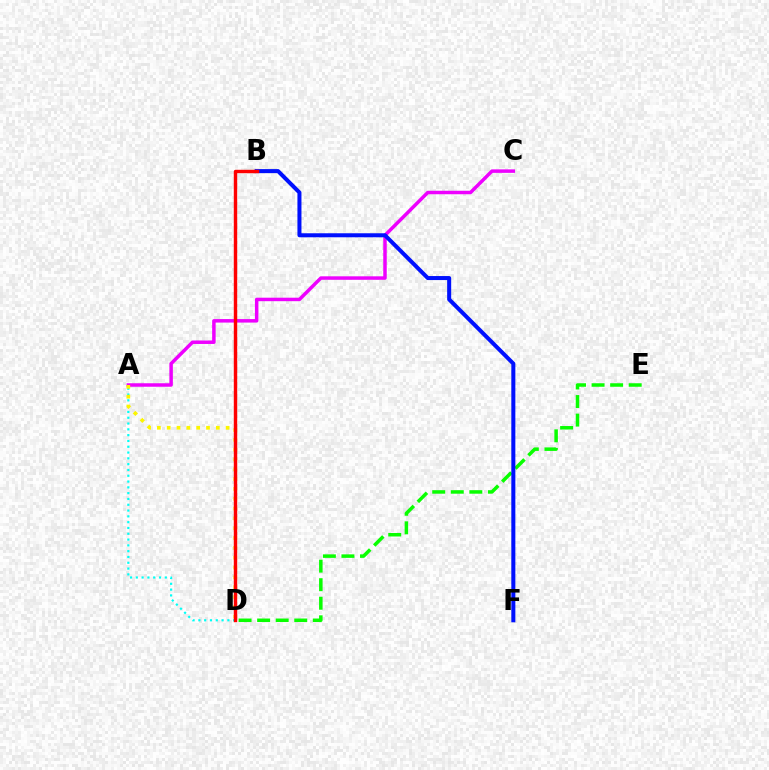{('D', 'E'): [{'color': '#08ff00', 'line_style': 'dashed', 'thickness': 2.52}], ('A', 'D'): [{'color': '#00fff6', 'line_style': 'dotted', 'thickness': 1.58}, {'color': '#fcf500', 'line_style': 'dotted', 'thickness': 2.67}], ('A', 'C'): [{'color': '#ee00ff', 'line_style': 'solid', 'thickness': 2.51}], ('B', 'F'): [{'color': '#0010ff', 'line_style': 'solid', 'thickness': 2.9}], ('B', 'D'): [{'color': '#ff0000', 'line_style': 'solid', 'thickness': 2.46}]}